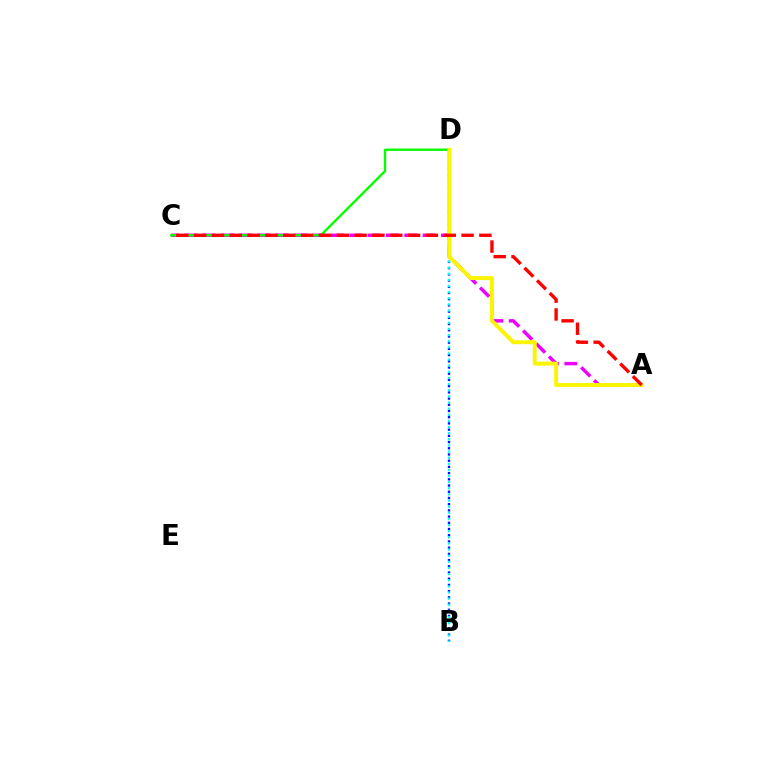{('B', 'D'): [{'color': '#0010ff', 'line_style': 'dotted', 'thickness': 1.69}, {'color': '#00fff6', 'line_style': 'dotted', 'thickness': 1.67}], ('A', 'C'): [{'color': '#ee00ff', 'line_style': 'dashed', 'thickness': 2.49}, {'color': '#ff0000', 'line_style': 'dashed', 'thickness': 2.42}], ('C', 'D'): [{'color': '#08ff00', 'line_style': 'solid', 'thickness': 1.71}], ('A', 'D'): [{'color': '#fcf500', 'line_style': 'solid', 'thickness': 2.83}]}